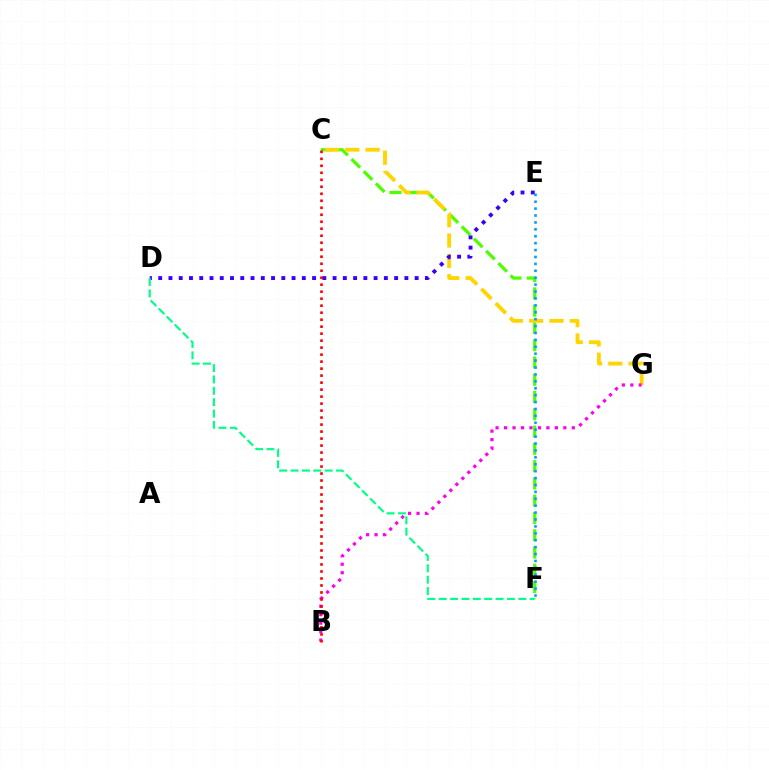{('C', 'F'): [{'color': '#4fff00', 'line_style': 'dashed', 'thickness': 2.35}], ('C', 'G'): [{'color': '#ffd500', 'line_style': 'dashed', 'thickness': 2.76}], ('B', 'G'): [{'color': '#ff00ed', 'line_style': 'dotted', 'thickness': 2.3}], ('D', 'E'): [{'color': '#3700ff', 'line_style': 'dotted', 'thickness': 2.79}], ('D', 'F'): [{'color': '#00ff86', 'line_style': 'dashed', 'thickness': 1.55}], ('B', 'C'): [{'color': '#ff0000', 'line_style': 'dotted', 'thickness': 1.9}], ('E', 'F'): [{'color': '#009eff', 'line_style': 'dotted', 'thickness': 1.88}]}